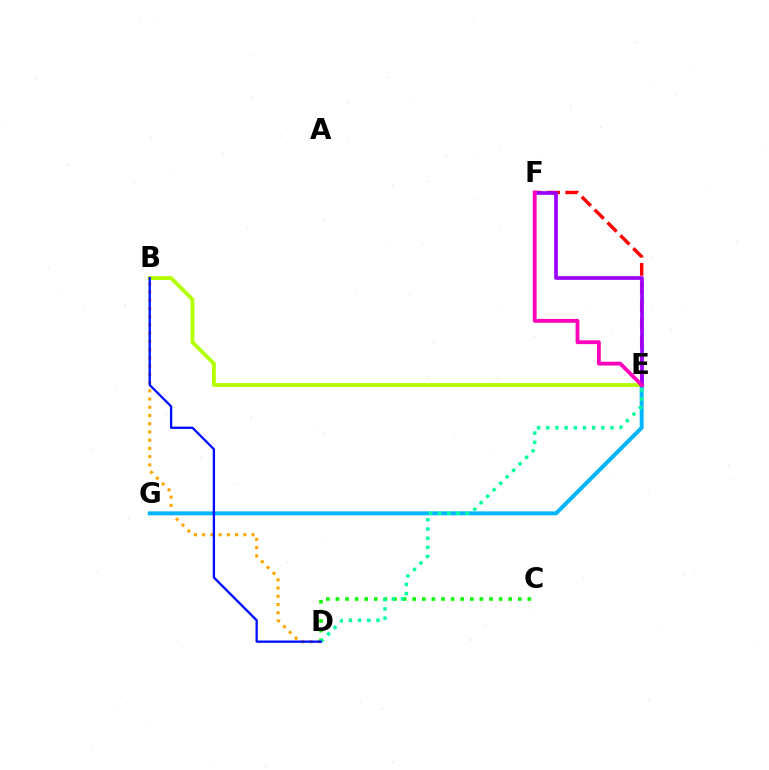{('E', 'F'): [{'color': '#ff0000', 'line_style': 'dashed', 'thickness': 2.47}, {'color': '#9b00ff', 'line_style': 'solid', 'thickness': 2.65}, {'color': '#ff00bd', 'line_style': 'solid', 'thickness': 2.74}], ('B', 'D'): [{'color': '#ffa500', 'line_style': 'dotted', 'thickness': 2.24}, {'color': '#0010ff', 'line_style': 'solid', 'thickness': 1.67}], ('C', 'D'): [{'color': '#08ff00', 'line_style': 'dotted', 'thickness': 2.61}], ('B', 'E'): [{'color': '#b3ff00', 'line_style': 'solid', 'thickness': 2.74}], ('E', 'G'): [{'color': '#00b5ff', 'line_style': 'solid', 'thickness': 2.83}], ('D', 'E'): [{'color': '#00ff9d', 'line_style': 'dotted', 'thickness': 2.49}]}